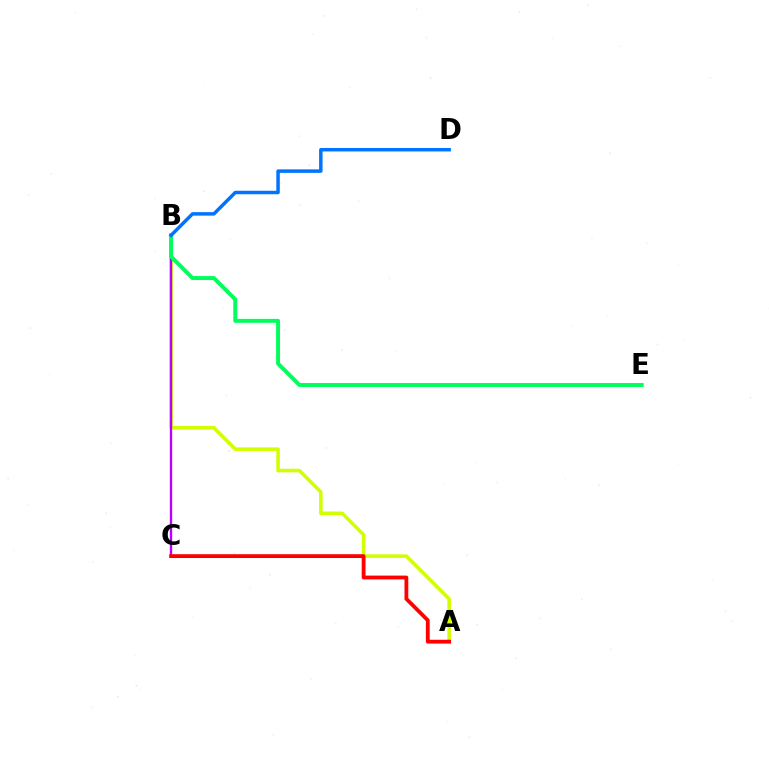{('A', 'B'): [{'color': '#d1ff00', 'line_style': 'solid', 'thickness': 2.57}], ('B', 'C'): [{'color': '#b900ff', 'line_style': 'solid', 'thickness': 1.69}], ('A', 'C'): [{'color': '#ff0000', 'line_style': 'solid', 'thickness': 2.74}], ('B', 'E'): [{'color': '#00ff5c', 'line_style': 'solid', 'thickness': 2.85}], ('B', 'D'): [{'color': '#0074ff', 'line_style': 'solid', 'thickness': 2.51}]}